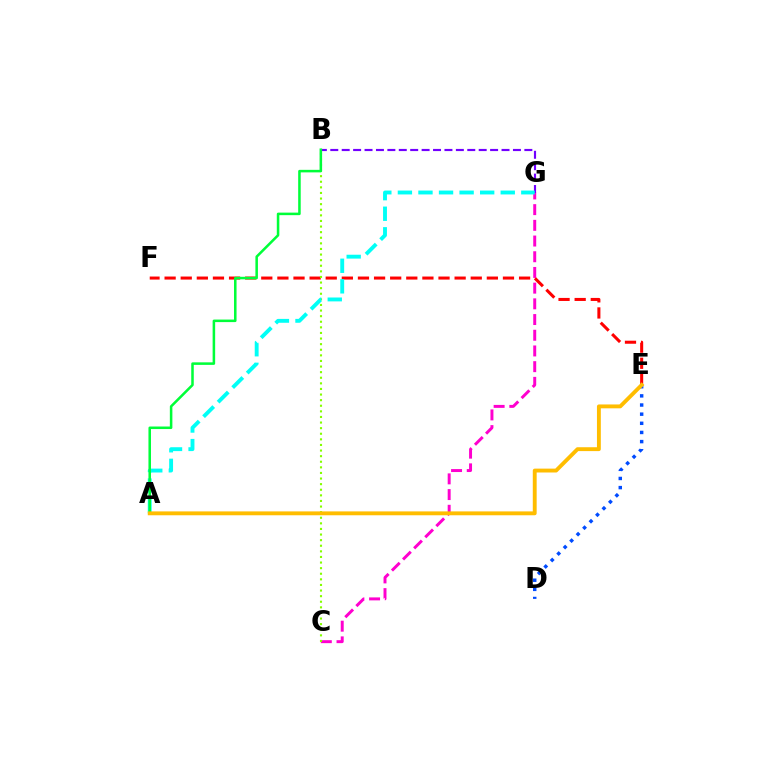{('C', 'G'): [{'color': '#ff00cf', 'line_style': 'dashed', 'thickness': 2.13}], ('E', 'F'): [{'color': '#ff0000', 'line_style': 'dashed', 'thickness': 2.19}], ('B', 'C'): [{'color': '#84ff00', 'line_style': 'dotted', 'thickness': 1.52}], ('B', 'G'): [{'color': '#7200ff', 'line_style': 'dashed', 'thickness': 1.55}], ('A', 'G'): [{'color': '#00fff6', 'line_style': 'dashed', 'thickness': 2.79}], ('D', 'E'): [{'color': '#004bff', 'line_style': 'dotted', 'thickness': 2.48}], ('A', 'B'): [{'color': '#00ff39', 'line_style': 'solid', 'thickness': 1.82}], ('A', 'E'): [{'color': '#ffbd00', 'line_style': 'solid', 'thickness': 2.79}]}